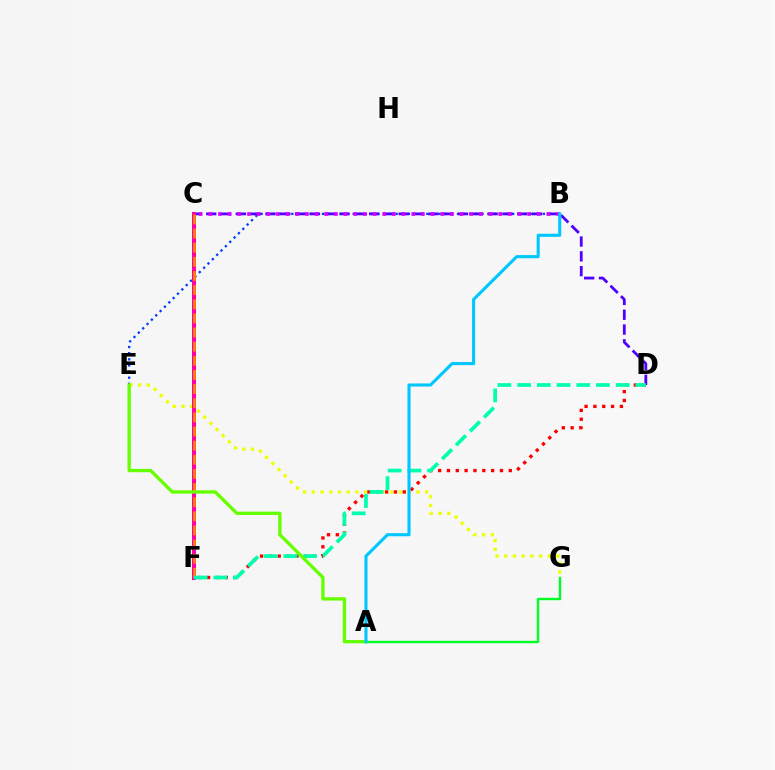{('B', 'E'): [{'color': '#003fff', 'line_style': 'dotted', 'thickness': 1.67}], ('C', 'D'): [{'color': '#4f00ff', 'line_style': 'dashed', 'thickness': 2.01}], ('E', 'G'): [{'color': '#eeff00', 'line_style': 'dotted', 'thickness': 2.37}], ('D', 'F'): [{'color': '#ff0000', 'line_style': 'dotted', 'thickness': 2.4}, {'color': '#00ffaf', 'line_style': 'dashed', 'thickness': 2.68}], ('C', 'F'): [{'color': '#ff00a0', 'line_style': 'solid', 'thickness': 2.88}, {'color': '#ff8800', 'line_style': 'dashed', 'thickness': 1.92}], ('B', 'C'): [{'color': '#d600ff', 'line_style': 'dotted', 'thickness': 2.63}], ('A', 'G'): [{'color': '#00ff27', 'line_style': 'solid', 'thickness': 1.73}], ('A', 'E'): [{'color': '#66ff00', 'line_style': 'solid', 'thickness': 2.4}], ('A', 'B'): [{'color': '#00c7ff', 'line_style': 'solid', 'thickness': 2.24}]}